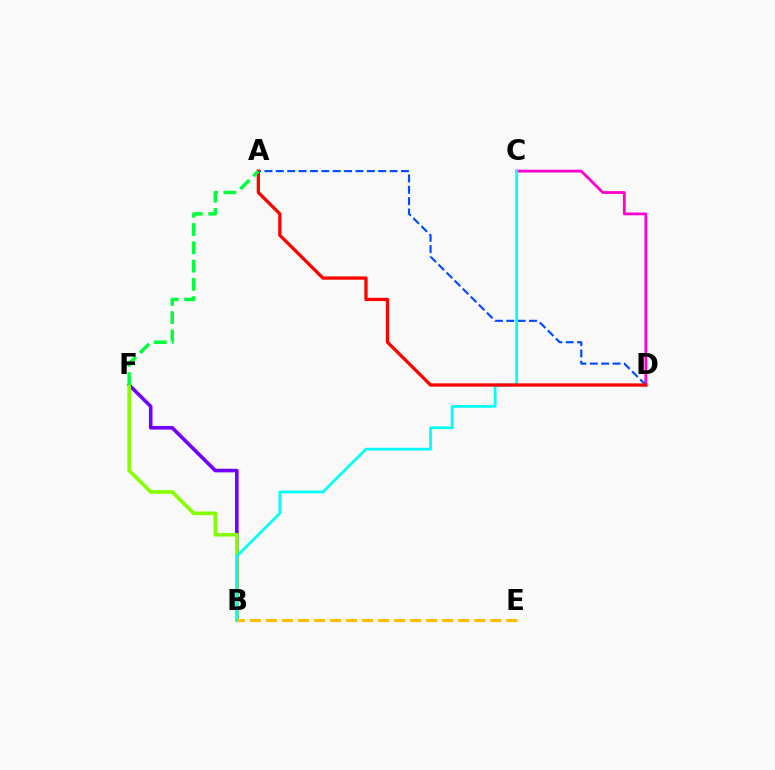{('B', 'F'): [{'color': '#7200ff', 'line_style': 'solid', 'thickness': 2.58}, {'color': '#84ff00', 'line_style': 'solid', 'thickness': 2.6}], ('C', 'D'): [{'color': '#ff00cf', 'line_style': 'solid', 'thickness': 2.01}], ('A', 'D'): [{'color': '#004bff', 'line_style': 'dashed', 'thickness': 1.55}, {'color': '#ff0000', 'line_style': 'solid', 'thickness': 2.36}], ('B', 'C'): [{'color': '#00fff6', 'line_style': 'solid', 'thickness': 1.98}], ('A', 'F'): [{'color': '#00ff39', 'line_style': 'dashed', 'thickness': 2.48}], ('B', 'E'): [{'color': '#ffbd00', 'line_style': 'dashed', 'thickness': 2.18}]}